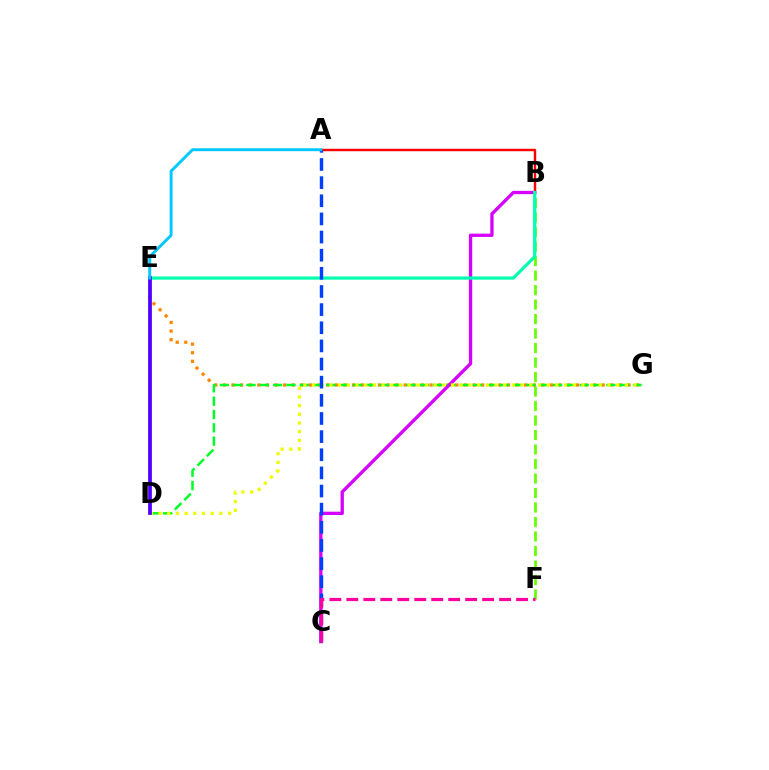{('B', 'F'): [{'color': '#66ff00', 'line_style': 'dashed', 'thickness': 1.97}], ('E', 'G'): [{'color': '#ff8800', 'line_style': 'dotted', 'thickness': 2.34}], ('D', 'G'): [{'color': '#00ff27', 'line_style': 'dashed', 'thickness': 1.81}, {'color': '#eeff00', 'line_style': 'dotted', 'thickness': 2.36}], ('A', 'B'): [{'color': '#ff0000', 'line_style': 'solid', 'thickness': 1.74}], ('B', 'C'): [{'color': '#d600ff', 'line_style': 'solid', 'thickness': 2.38}], ('B', 'E'): [{'color': '#00ffaf', 'line_style': 'solid', 'thickness': 2.3}], ('A', 'C'): [{'color': '#003fff', 'line_style': 'dashed', 'thickness': 2.46}], ('D', 'E'): [{'color': '#4f00ff', 'line_style': 'solid', 'thickness': 2.69}], ('C', 'F'): [{'color': '#ff00a0', 'line_style': 'dashed', 'thickness': 2.31}], ('A', 'E'): [{'color': '#00c7ff', 'line_style': 'solid', 'thickness': 2.11}]}